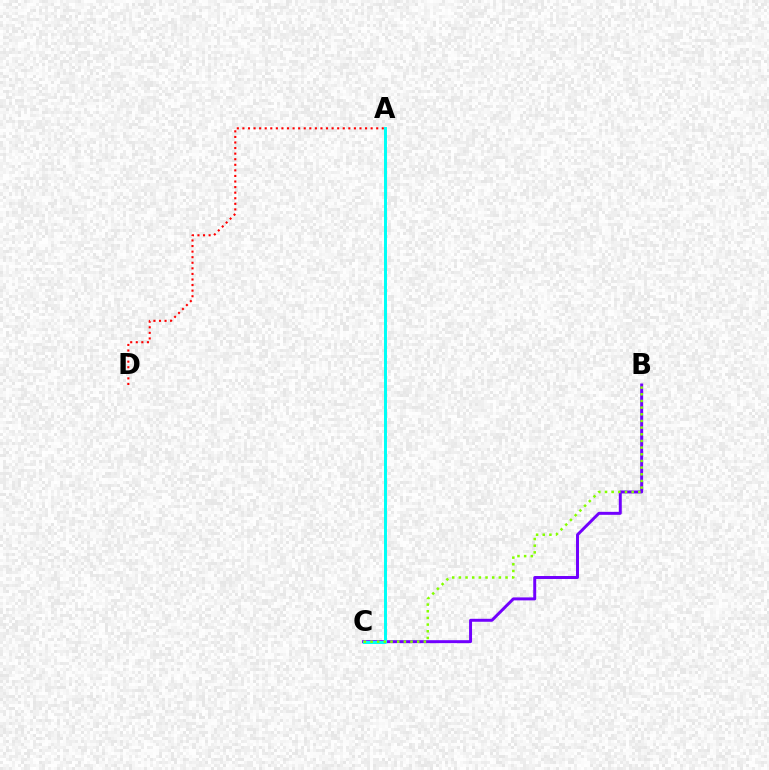{('B', 'C'): [{'color': '#7200ff', 'line_style': 'solid', 'thickness': 2.13}, {'color': '#84ff00', 'line_style': 'dotted', 'thickness': 1.81}], ('A', 'C'): [{'color': '#00fff6', 'line_style': 'solid', 'thickness': 2.14}], ('A', 'D'): [{'color': '#ff0000', 'line_style': 'dotted', 'thickness': 1.51}]}